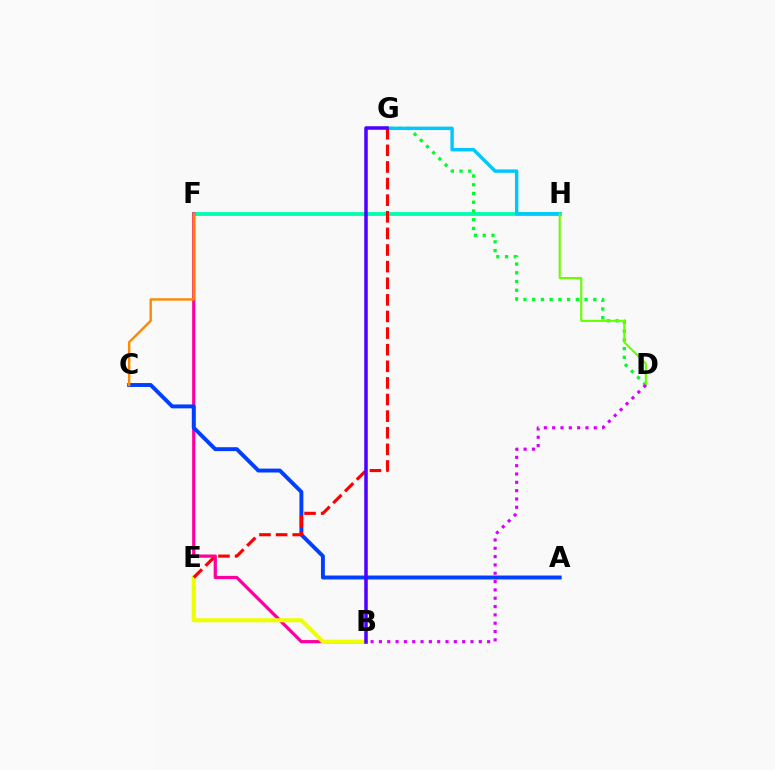{('F', 'H'): [{'color': '#00ffaf', 'line_style': 'solid', 'thickness': 2.76}], ('B', 'F'): [{'color': '#ff00a0', 'line_style': 'solid', 'thickness': 2.32}], ('A', 'C'): [{'color': '#003fff', 'line_style': 'solid', 'thickness': 2.82}], ('D', 'G'): [{'color': '#00ff27', 'line_style': 'dotted', 'thickness': 2.37}], ('G', 'H'): [{'color': '#00c7ff', 'line_style': 'solid', 'thickness': 2.46}], ('D', 'H'): [{'color': '#66ff00', 'line_style': 'solid', 'thickness': 1.51}], ('B', 'E'): [{'color': '#eeff00', 'line_style': 'solid', 'thickness': 2.93}], ('E', 'G'): [{'color': '#ff0000', 'line_style': 'dashed', 'thickness': 2.26}], ('C', 'F'): [{'color': '#ff8800', 'line_style': 'solid', 'thickness': 1.72}], ('B', 'D'): [{'color': '#d600ff', 'line_style': 'dotted', 'thickness': 2.26}], ('B', 'G'): [{'color': '#4f00ff', 'line_style': 'solid', 'thickness': 2.54}]}